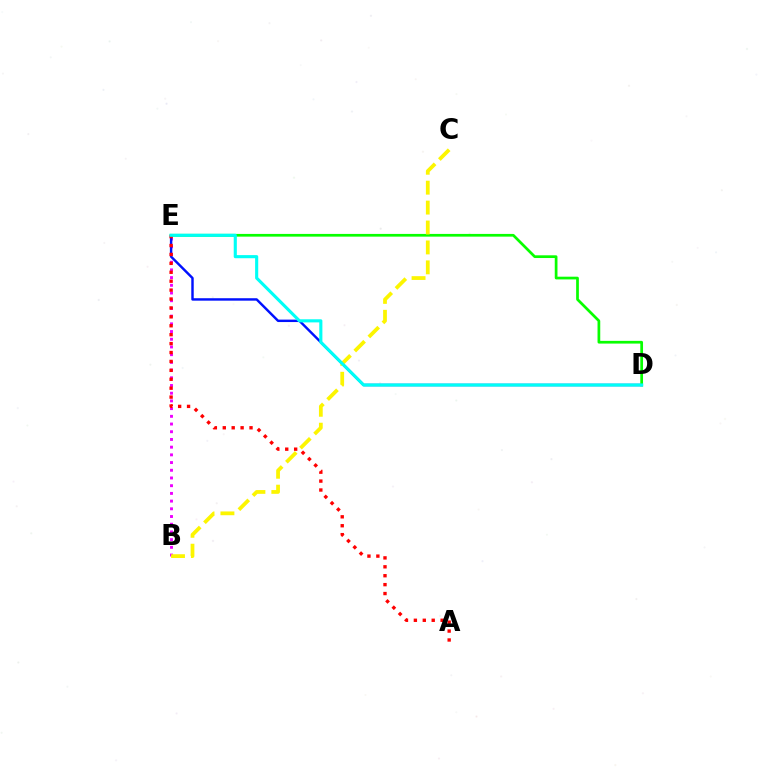{('B', 'E'): [{'color': '#ee00ff', 'line_style': 'dotted', 'thickness': 2.09}], ('D', 'E'): [{'color': '#0010ff', 'line_style': 'solid', 'thickness': 1.75}, {'color': '#08ff00', 'line_style': 'solid', 'thickness': 1.96}, {'color': '#00fff6', 'line_style': 'solid', 'thickness': 2.24}], ('A', 'E'): [{'color': '#ff0000', 'line_style': 'dotted', 'thickness': 2.42}], ('B', 'C'): [{'color': '#fcf500', 'line_style': 'dashed', 'thickness': 2.71}]}